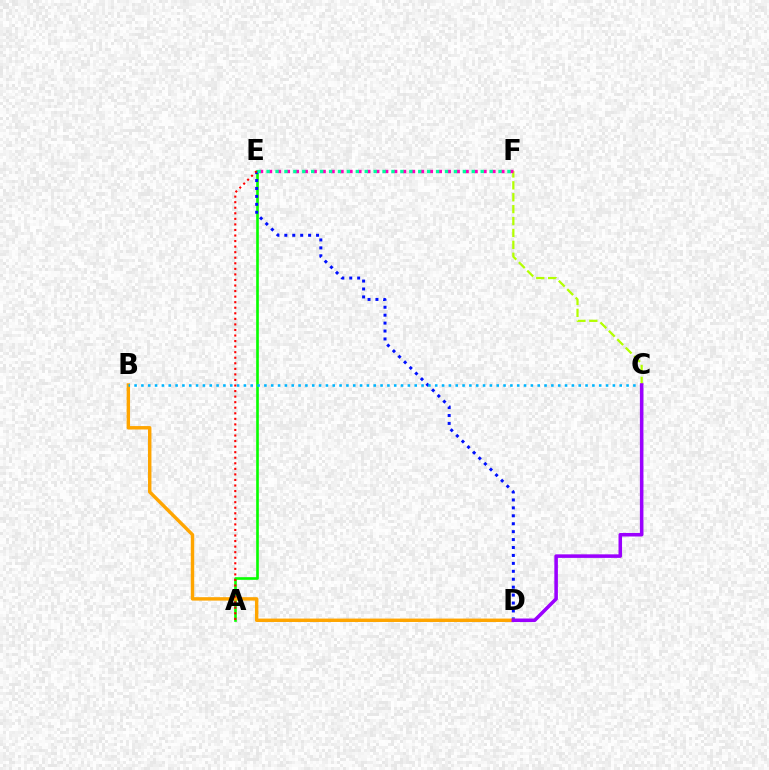{('A', 'E'): [{'color': '#08ff00', 'line_style': 'solid', 'thickness': 1.91}, {'color': '#ff0000', 'line_style': 'dotted', 'thickness': 1.51}], ('C', 'F'): [{'color': '#b3ff00', 'line_style': 'dashed', 'thickness': 1.62}], ('D', 'E'): [{'color': '#0010ff', 'line_style': 'dotted', 'thickness': 2.15}], ('B', 'D'): [{'color': '#ffa500', 'line_style': 'solid', 'thickness': 2.46}], ('B', 'C'): [{'color': '#00b5ff', 'line_style': 'dotted', 'thickness': 1.86}], ('E', 'F'): [{'color': '#ff00bd', 'line_style': 'dotted', 'thickness': 2.43}, {'color': '#00ff9d', 'line_style': 'dotted', 'thickness': 2.42}], ('C', 'D'): [{'color': '#9b00ff', 'line_style': 'solid', 'thickness': 2.55}]}